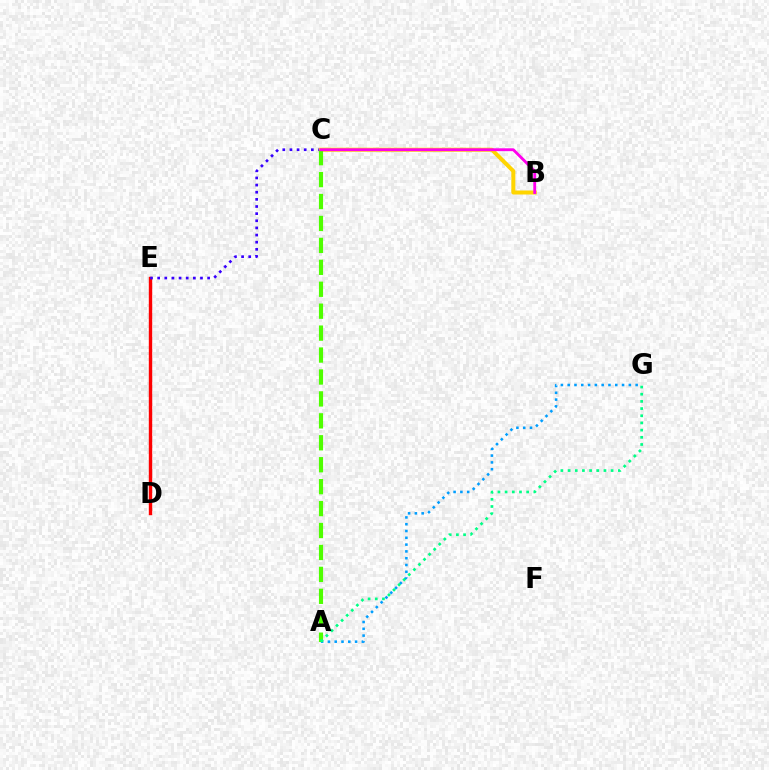{('D', 'E'): [{'color': '#ff0000', 'line_style': 'solid', 'thickness': 2.44}], ('C', 'E'): [{'color': '#3700ff', 'line_style': 'dotted', 'thickness': 1.94}], ('B', 'C'): [{'color': '#ffd500', 'line_style': 'solid', 'thickness': 2.89}, {'color': '#ff00ed', 'line_style': 'solid', 'thickness': 2.05}], ('A', 'G'): [{'color': '#009eff', 'line_style': 'dotted', 'thickness': 1.85}, {'color': '#00ff86', 'line_style': 'dotted', 'thickness': 1.95}], ('A', 'C'): [{'color': '#4fff00', 'line_style': 'dashed', 'thickness': 2.98}]}